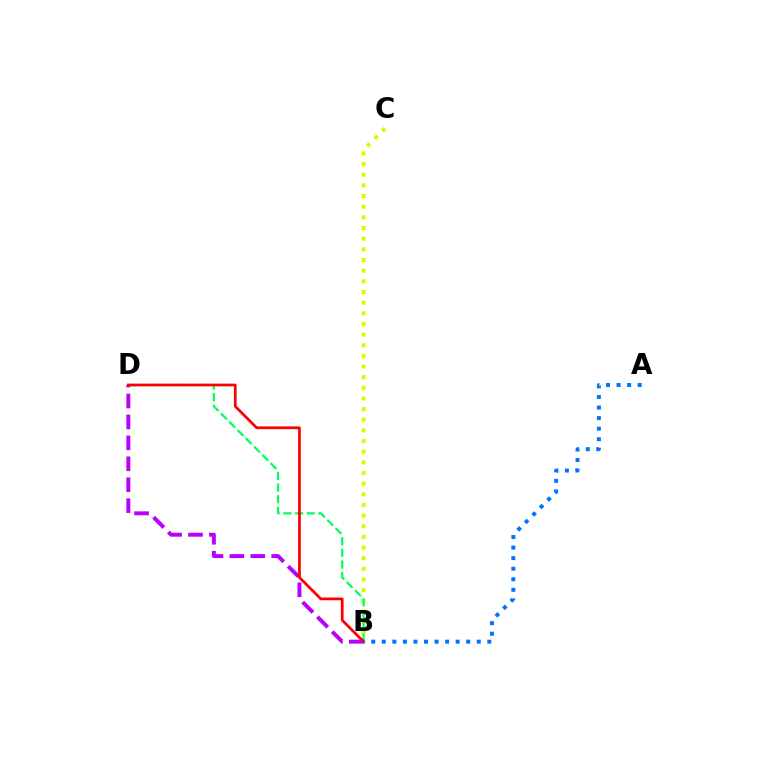{('B', 'C'): [{'color': '#d1ff00', 'line_style': 'dotted', 'thickness': 2.89}], ('B', 'D'): [{'color': '#00ff5c', 'line_style': 'dashed', 'thickness': 1.59}, {'color': '#b900ff', 'line_style': 'dashed', 'thickness': 2.84}, {'color': '#ff0000', 'line_style': 'solid', 'thickness': 1.97}], ('A', 'B'): [{'color': '#0074ff', 'line_style': 'dotted', 'thickness': 2.87}]}